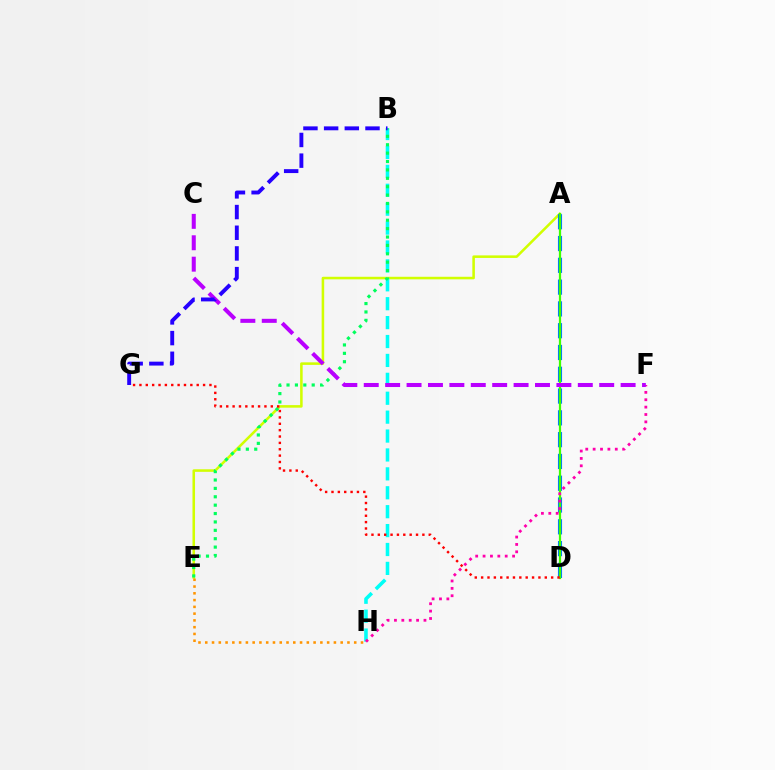{('A', 'E'): [{'color': '#d1ff00', 'line_style': 'solid', 'thickness': 1.84}], ('E', 'H'): [{'color': '#ff9400', 'line_style': 'dotted', 'thickness': 1.84}], ('B', 'H'): [{'color': '#00fff6', 'line_style': 'dashed', 'thickness': 2.57}], ('B', 'E'): [{'color': '#00ff5c', 'line_style': 'dotted', 'thickness': 2.28}], ('A', 'D'): [{'color': '#0074ff', 'line_style': 'dashed', 'thickness': 2.96}, {'color': '#3dff00', 'line_style': 'solid', 'thickness': 1.61}], ('D', 'G'): [{'color': '#ff0000', 'line_style': 'dotted', 'thickness': 1.73}], ('F', 'H'): [{'color': '#ff00ac', 'line_style': 'dotted', 'thickness': 2.01}], ('C', 'F'): [{'color': '#b900ff', 'line_style': 'dashed', 'thickness': 2.91}], ('B', 'G'): [{'color': '#2500ff', 'line_style': 'dashed', 'thickness': 2.81}]}